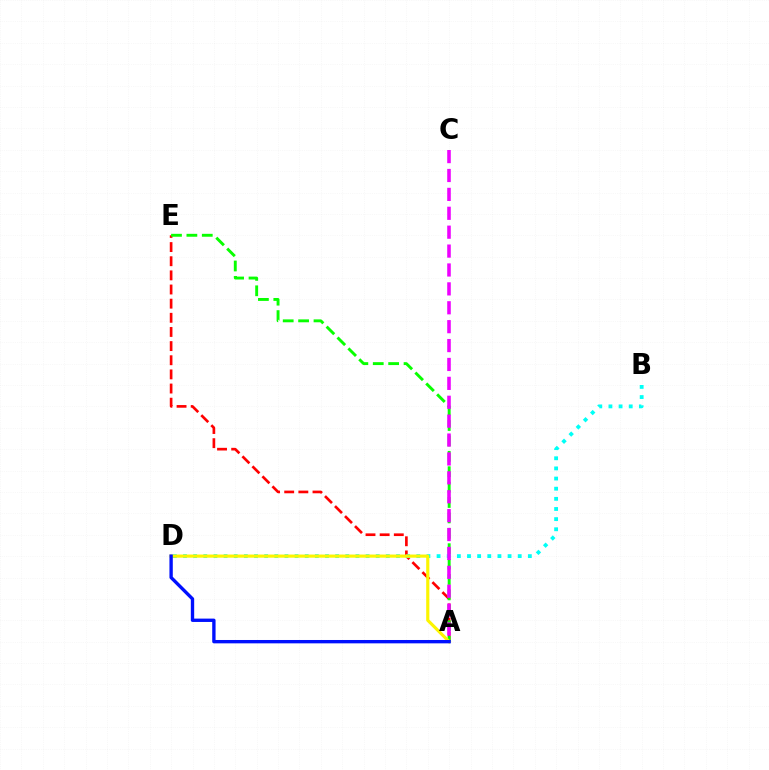{('A', 'E'): [{'color': '#ff0000', 'line_style': 'dashed', 'thickness': 1.92}, {'color': '#08ff00', 'line_style': 'dashed', 'thickness': 2.09}], ('B', 'D'): [{'color': '#00fff6', 'line_style': 'dotted', 'thickness': 2.76}], ('A', 'C'): [{'color': '#ee00ff', 'line_style': 'dashed', 'thickness': 2.57}], ('A', 'D'): [{'color': '#fcf500', 'line_style': 'solid', 'thickness': 2.27}, {'color': '#0010ff', 'line_style': 'solid', 'thickness': 2.42}]}